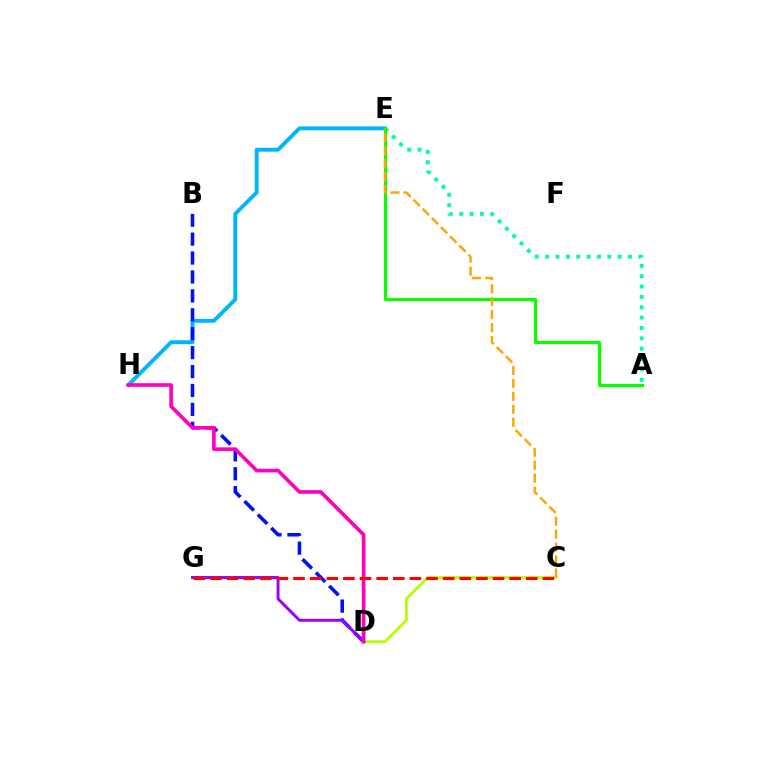{('A', 'E'): [{'color': '#00ff9d', 'line_style': 'dotted', 'thickness': 2.82}, {'color': '#08ff00', 'line_style': 'solid', 'thickness': 2.26}], ('C', 'D'): [{'color': '#b3ff00', 'line_style': 'solid', 'thickness': 1.98}], ('E', 'H'): [{'color': '#00b5ff', 'line_style': 'solid', 'thickness': 2.8}], ('B', 'D'): [{'color': '#0010ff', 'line_style': 'dashed', 'thickness': 2.57}], ('D', 'G'): [{'color': '#9b00ff', 'line_style': 'solid', 'thickness': 2.12}], ('D', 'H'): [{'color': '#ff00bd', 'line_style': 'solid', 'thickness': 2.62}], ('C', 'G'): [{'color': '#ff0000', 'line_style': 'dashed', 'thickness': 2.26}], ('C', 'E'): [{'color': '#ffa500', 'line_style': 'dashed', 'thickness': 1.76}]}